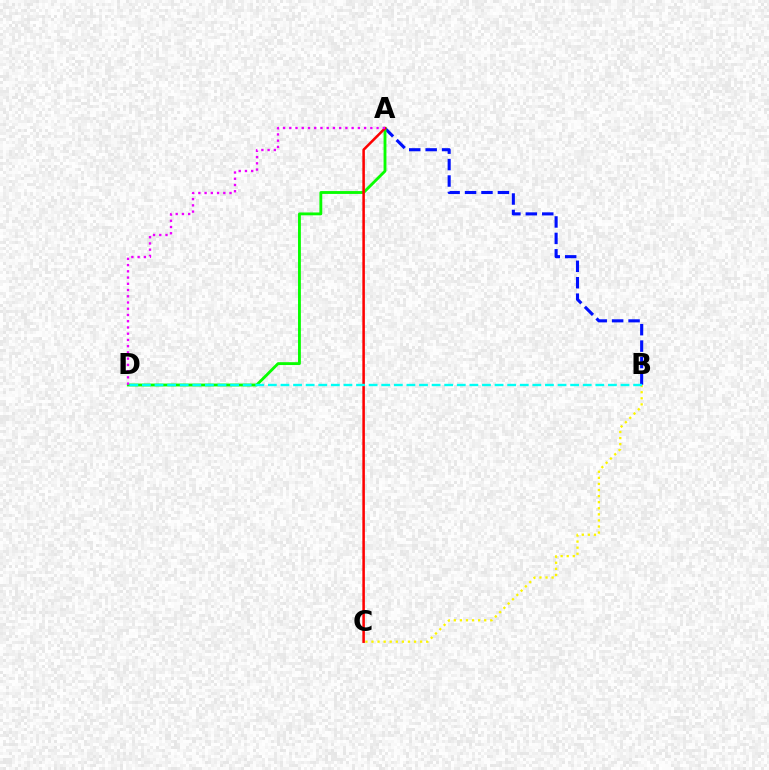{('A', 'B'): [{'color': '#0010ff', 'line_style': 'dashed', 'thickness': 2.23}], ('A', 'D'): [{'color': '#08ff00', 'line_style': 'solid', 'thickness': 2.05}, {'color': '#ee00ff', 'line_style': 'dotted', 'thickness': 1.69}], ('A', 'C'): [{'color': '#ff0000', 'line_style': 'solid', 'thickness': 1.83}], ('B', 'C'): [{'color': '#fcf500', 'line_style': 'dotted', 'thickness': 1.65}], ('B', 'D'): [{'color': '#00fff6', 'line_style': 'dashed', 'thickness': 1.71}]}